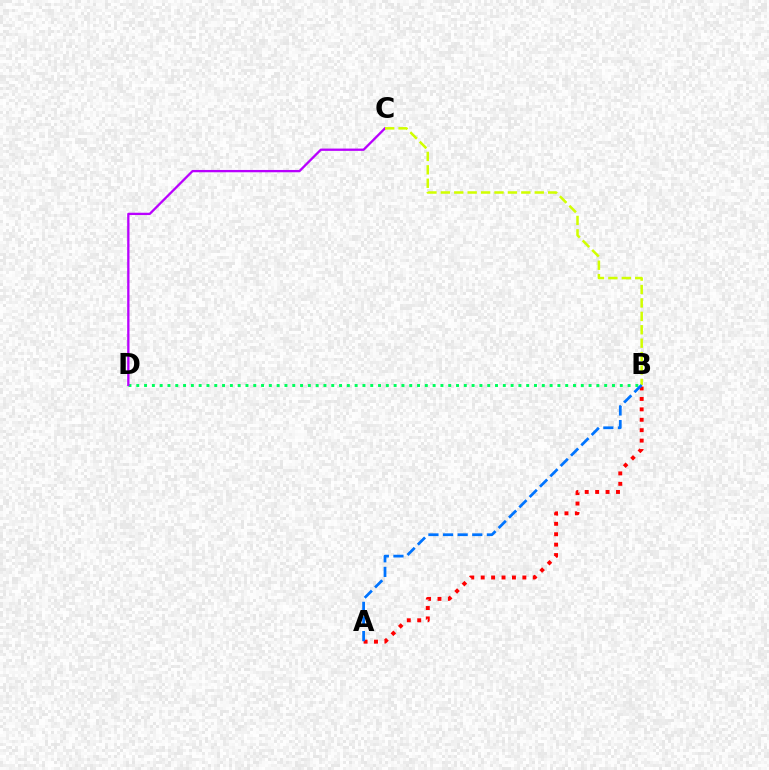{('B', 'D'): [{'color': '#00ff5c', 'line_style': 'dotted', 'thickness': 2.12}], ('A', 'B'): [{'color': '#ff0000', 'line_style': 'dotted', 'thickness': 2.83}, {'color': '#0074ff', 'line_style': 'dashed', 'thickness': 1.99}], ('C', 'D'): [{'color': '#b900ff', 'line_style': 'solid', 'thickness': 1.66}], ('B', 'C'): [{'color': '#d1ff00', 'line_style': 'dashed', 'thickness': 1.82}]}